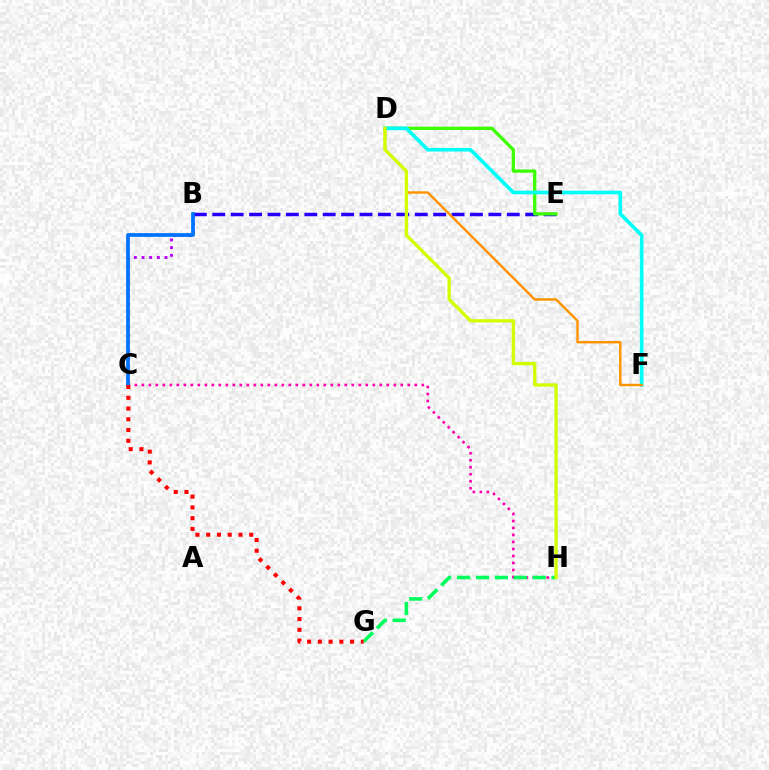{('B', 'C'): [{'color': '#b900ff', 'line_style': 'dotted', 'thickness': 2.08}, {'color': '#0074ff', 'line_style': 'solid', 'thickness': 2.69}], ('B', 'E'): [{'color': '#2500ff', 'line_style': 'dashed', 'thickness': 2.5}], ('D', 'E'): [{'color': '#3dff00', 'line_style': 'solid', 'thickness': 2.37}], ('C', 'H'): [{'color': '#ff00ac', 'line_style': 'dotted', 'thickness': 1.9}], ('D', 'F'): [{'color': '#00fff6', 'line_style': 'solid', 'thickness': 2.63}, {'color': '#ff9400', 'line_style': 'solid', 'thickness': 1.76}], ('G', 'H'): [{'color': '#00ff5c', 'line_style': 'dashed', 'thickness': 2.57}], ('C', 'G'): [{'color': '#ff0000', 'line_style': 'dotted', 'thickness': 2.92}], ('D', 'H'): [{'color': '#d1ff00', 'line_style': 'solid', 'thickness': 2.39}]}